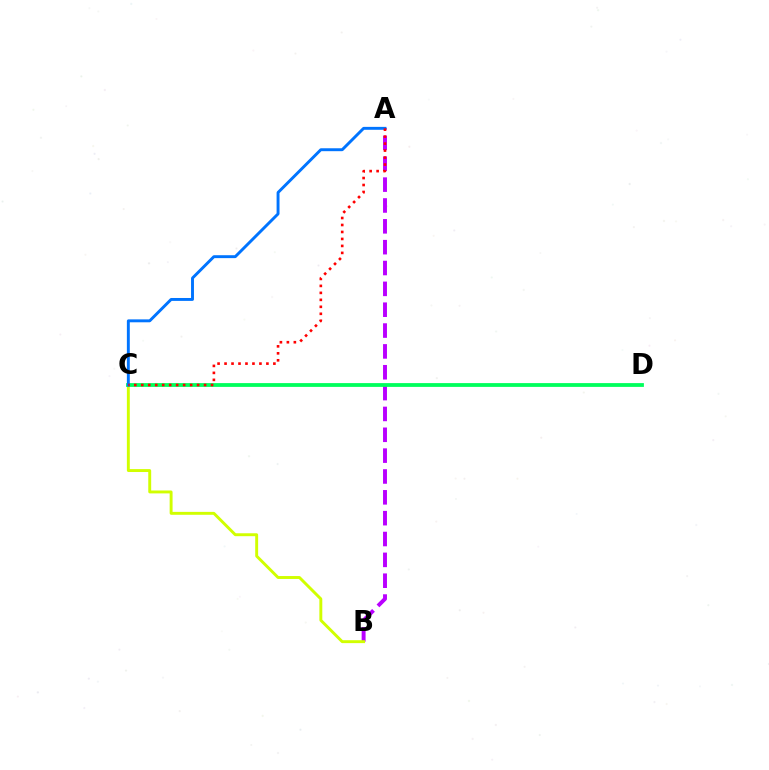{('A', 'B'): [{'color': '#b900ff', 'line_style': 'dashed', 'thickness': 2.83}], ('B', 'C'): [{'color': '#d1ff00', 'line_style': 'solid', 'thickness': 2.1}], ('C', 'D'): [{'color': '#00ff5c', 'line_style': 'solid', 'thickness': 2.73}], ('A', 'C'): [{'color': '#0074ff', 'line_style': 'solid', 'thickness': 2.1}, {'color': '#ff0000', 'line_style': 'dotted', 'thickness': 1.9}]}